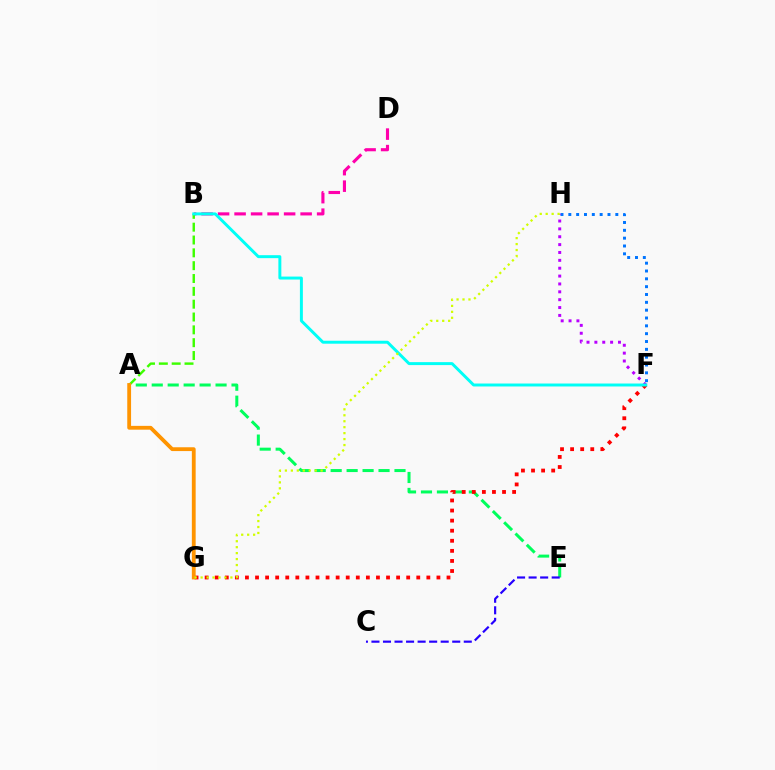{('A', 'E'): [{'color': '#00ff5c', 'line_style': 'dashed', 'thickness': 2.17}], ('C', 'E'): [{'color': '#2500ff', 'line_style': 'dashed', 'thickness': 1.57}], ('B', 'D'): [{'color': '#ff00ac', 'line_style': 'dashed', 'thickness': 2.24}], ('F', 'G'): [{'color': '#ff0000', 'line_style': 'dotted', 'thickness': 2.74}], ('F', 'H'): [{'color': '#0074ff', 'line_style': 'dotted', 'thickness': 2.13}, {'color': '#b900ff', 'line_style': 'dotted', 'thickness': 2.14}], ('A', 'B'): [{'color': '#3dff00', 'line_style': 'dashed', 'thickness': 1.74}], ('A', 'G'): [{'color': '#ff9400', 'line_style': 'solid', 'thickness': 2.75}], ('B', 'F'): [{'color': '#00fff6', 'line_style': 'solid', 'thickness': 2.13}], ('G', 'H'): [{'color': '#d1ff00', 'line_style': 'dotted', 'thickness': 1.62}]}